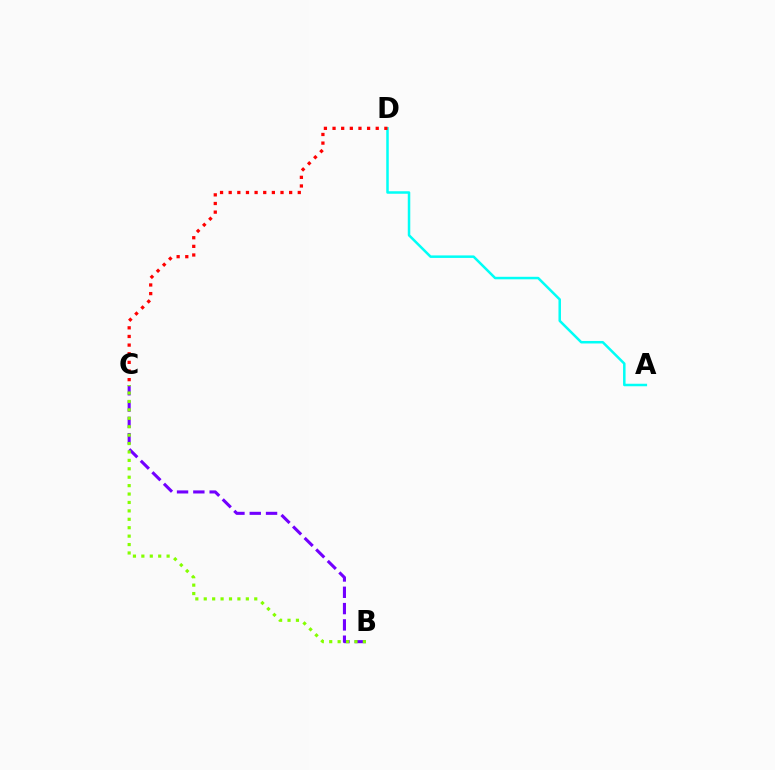{('B', 'C'): [{'color': '#7200ff', 'line_style': 'dashed', 'thickness': 2.21}, {'color': '#84ff00', 'line_style': 'dotted', 'thickness': 2.29}], ('A', 'D'): [{'color': '#00fff6', 'line_style': 'solid', 'thickness': 1.81}], ('C', 'D'): [{'color': '#ff0000', 'line_style': 'dotted', 'thickness': 2.35}]}